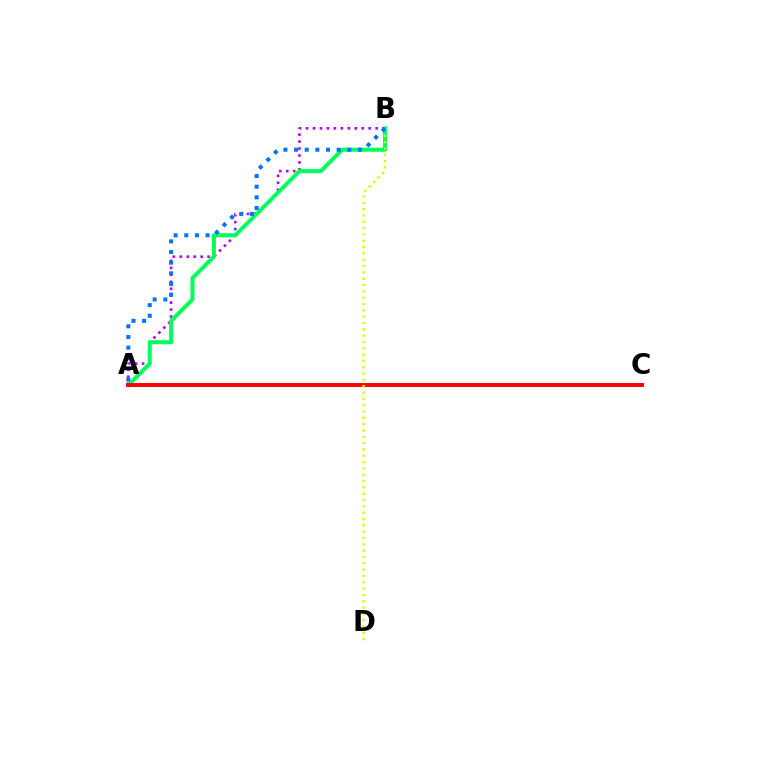{('A', 'B'): [{'color': '#b900ff', 'line_style': 'dotted', 'thickness': 1.89}, {'color': '#00ff5c', 'line_style': 'solid', 'thickness': 2.91}, {'color': '#0074ff', 'line_style': 'dotted', 'thickness': 2.89}], ('A', 'C'): [{'color': '#ff0000', 'line_style': 'solid', 'thickness': 2.83}], ('B', 'D'): [{'color': '#d1ff00', 'line_style': 'dotted', 'thickness': 1.72}]}